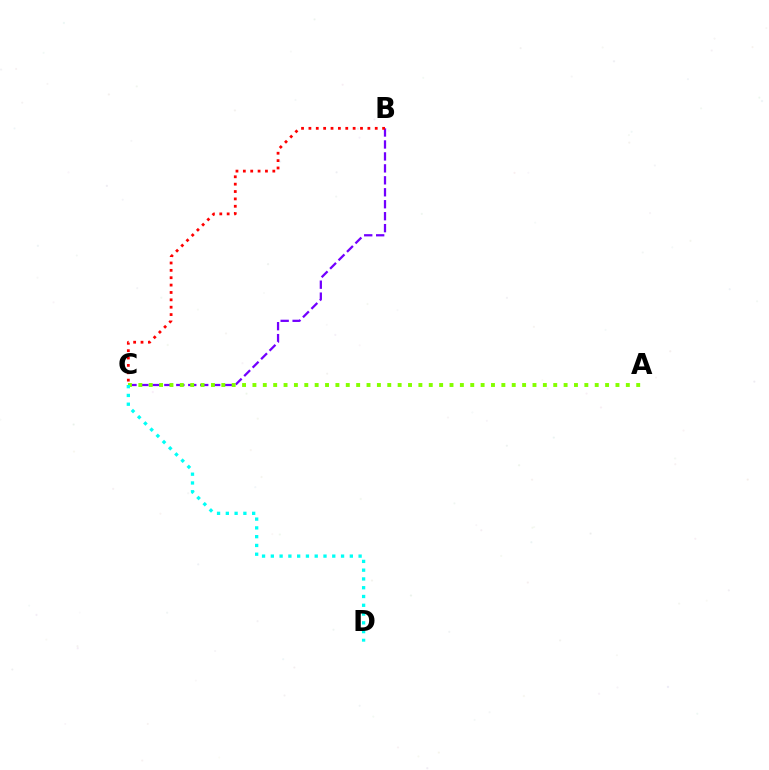{('B', 'C'): [{'color': '#7200ff', 'line_style': 'dashed', 'thickness': 1.62}, {'color': '#ff0000', 'line_style': 'dotted', 'thickness': 2.0}], ('A', 'C'): [{'color': '#84ff00', 'line_style': 'dotted', 'thickness': 2.82}], ('C', 'D'): [{'color': '#00fff6', 'line_style': 'dotted', 'thickness': 2.38}]}